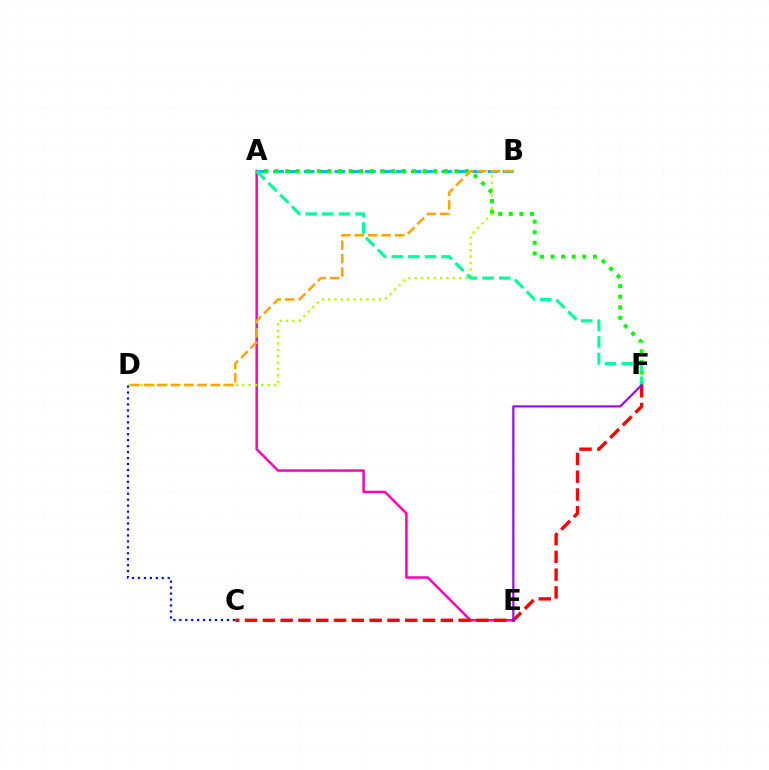{('A', 'E'): [{'color': '#ff00bd', 'line_style': 'solid', 'thickness': 1.8}], ('C', 'F'): [{'color': '#ff0000', 'line_style': 'dashed', 'thickness': 2.42}], ('B', 'D'): [{'color': '#b3ff00', 'line_style': 'dotted', 'thickness': 1.73}, {'color': '#ffa500', 'line_style': 'dashed', 'thickness': 1.83}], ('A', 'B'): [{'color': '#00b5ff', 'line_style': 'dashed', 'thickness': 2.08}], ('A', 'F'): [{'color': '#08ff00', 'line_style': 'dotted', 'thickness': 2.87}, {'color': '#00ff9d', 'line_style': 'dashed', 'thickness': 2.26}], ('C', 'D'): [{'color': '#0010ff', 'line_style': 'dotted', 'thickness': 1.62}], ('E', 'F'): [{'color': '#9b00ff', 'line_style': 'solid', 'thickness': 1.53}]}